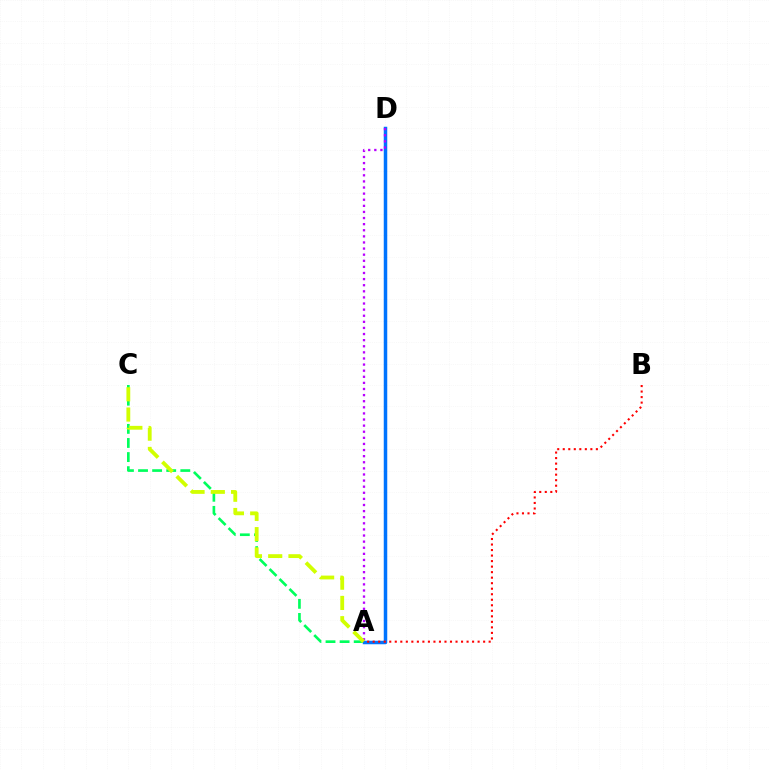{('A', 'C'): [{'color': '#00ff5c', 'line_style': 'dashed', 'thickness': 1.91}, {'color': '#d1ff00', 'line_style': 'dashed', 'thickness': 2.75}], ('A', 'D'): [{'color': '#0074ff', 'line_style': 'solid', 'thickness': 2.52}, {'color': '#b900ff', 'line_style': 'dotted', 'thickness': 1.66}], ('A', 'B'): [{'color': '#ff0000', 'line_style': 'dotted', 'thickness': 1.5}]}